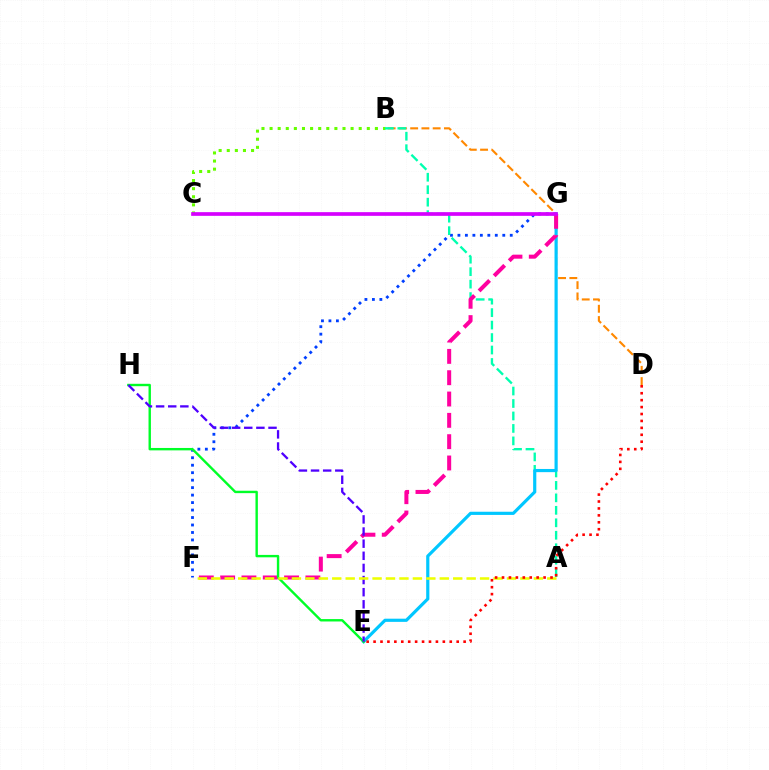{('F', 'G'): [{'color': '#003fff', 'line_style': 'dotted', 'thickness': 2.03}, {'color': '#ff00a0', 'line_style': 'dashed', 'thickness': 2.9}], ('B', 'D'): [{'color': '#ff8800', 'line_style': 'dashed', 'thickness': 1.53}], ('B', 'C'): [{'color': '#66ff00', 'line_style': 'dotted', 'thickness': 2.2}], ('A', 'B'): [{'color': '#00ffaf', 'line_style': 'dashed', 'thickness': 1.69}], ('E', 'G'): [{'color': '#00c7ff', 'line_style': 'solid', 'thickness': 2.29}], ('E', 'H'): [{'color': '#00ff27', 'line_style': 'solid', 'thickness': 1.73}, {'color': '#4f00ff', 'line_style': 'dashed', 'thickness': 1.65}], ('A', 'F'): [{'color': '#eeff00', 'line_style': 'dashed', 'thickness': 1.83}], ('C', 'G'): [{'color': '#d600ff', 'line_style': 'solid', 'thickness': 2.66}], ('D', 'E'): [{'color': '#ff0000', 'line_style': 'dotted', 'thickness': 1.88}]}